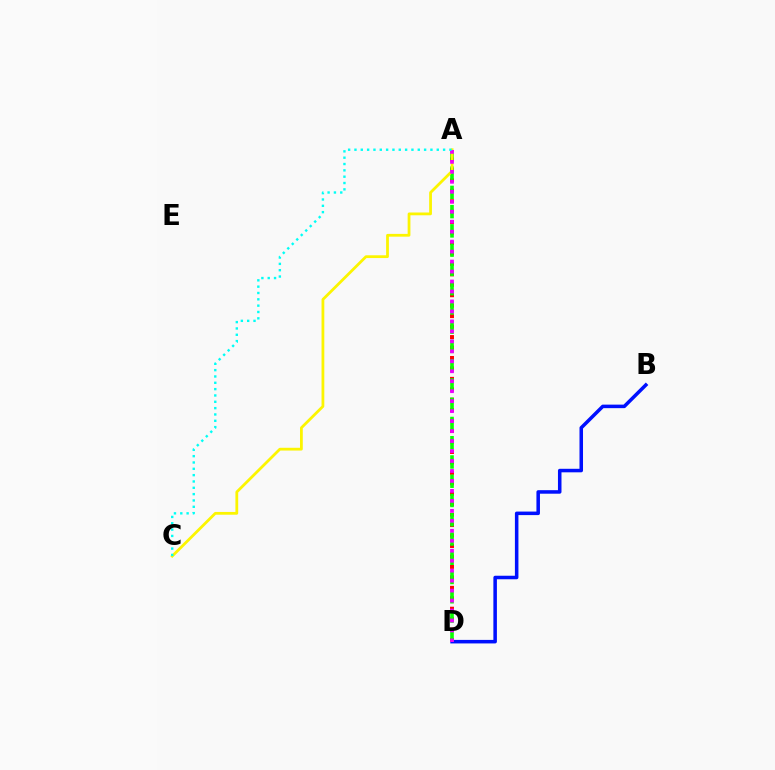{('B', 'D'): [{'color': '#0010ff', 'line_style': 'solid', 'thickness': 2.54}], ('A', 'D'): [{'color': '#ff0000', 'line_style': 'dotted', 'thickness': 2.84}, {'color': '#08ff00', 'line_style': 'dashed', 'thickness': 2.62}, {'color': '#ee00ff', 'line_style': 'dotted', 'thickness': 2.71}], ('A', 'C'): [{'color': '#fcf500', 'line_style': 'solid', 'thickness': 2.0}, {'color': '#00fff6', 'line_style': 'dotted', 'thickness': 1.72}]}